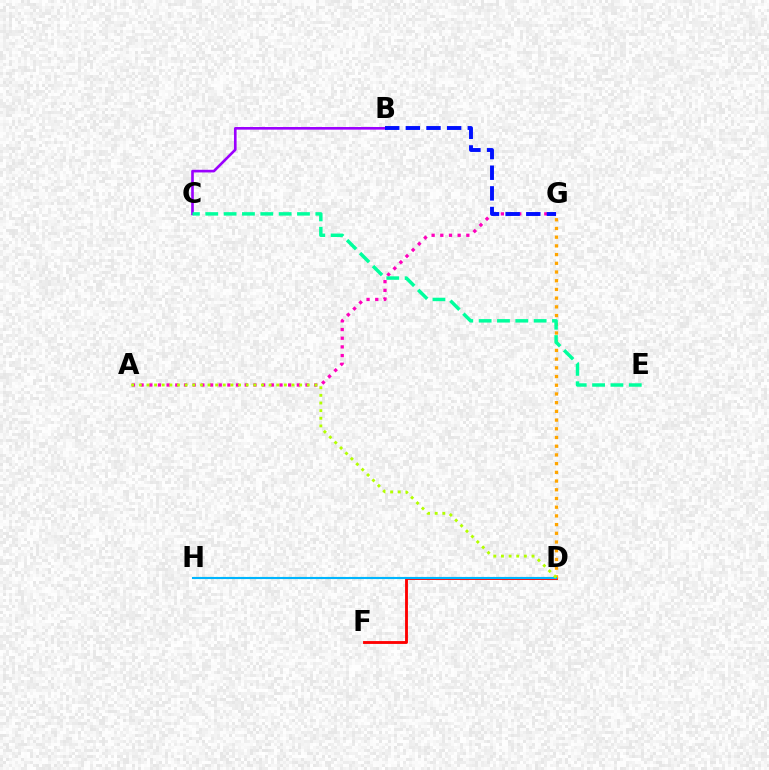{('D', 'H'): [{'color': '#08ff00', 'line_style': 'dotted', 'thickness': 1.51}, {'color': '#00b5ff', 'line_style': 'solid', 'thickness': 1.51}], ('D', 'F'): [{'color': '#ff0000', 'line_style': 'solid', 'thickness': 2.05}], ('B', 'C'): [{'color': '#9b00ff', 'line_style': 'solid', 'thickness': 1.9}], ('A', 'G'): [{'color': '#ff00bd', 'line_style': 'dotted', 'thickness': 2.36}], ('B', 'G'): [{'color': '#0010ff', 'line_style': 'dashed', 'thickness': 2.8}], ('D', 'G'): [{'color': '#ffa500', 'line_style': 'dotted', 'thickness': 2.37}], ('A', 'D'): [{'color': '#b3ff00', 'line_style': 'dotted', 'thickness': 2.07}], ('C', 'E'): [{'color': '#00ff9d', 'line_style': 'dashed', 'thickness': 2.49}]}